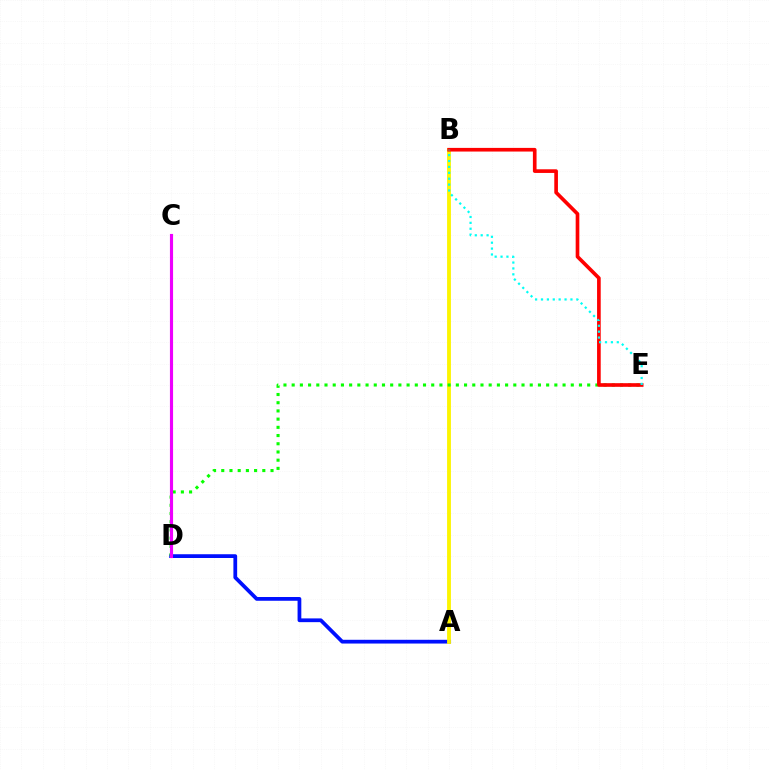{('A', 'D'): [{'color': '#0010ff', 'line_style': 'solid', 'thickness': 2.7}], ('A', 'B'): [{'color': '#fcf500', 'line_style': 'solid', 'thickness': 2.76}], ('D', 'E'): [{'color': '#08ff00', 'line_style': 'dotted', 'thickness': 2.23}], ('C', 'D'): [{'color': '#ee00ff', 'line_style': 'solid', 'thickness': 2.26}], ('B', 'E'): [{'color': '#ff0000', 'line_style': 'solid', 'thickness': 2.63}, {'color': '#00fff6', 'line_style': 'dotted', 'thickness': 1.6}]}